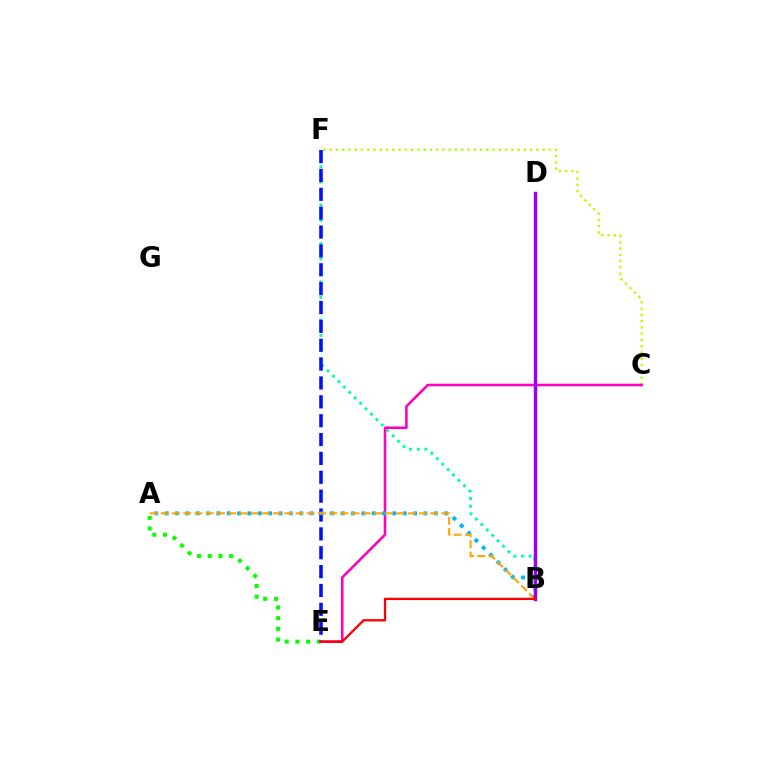{('C', 'F'): [{'color': '#b3ff00', 'line_style': 'dotted', 'thickness': 1.7}], ('A', 'E'): [{'color': '#08ff00', 'line_style': 'dotted', 'thickness': 2.91}], ('B', 'F'): [{'color': '#00ff9d', 'line_style': 'dotted', 'thickness': 2.08}], ('E', 'F'): [{'color': '#0010ff', 'line_style': 'dashed', 'thickness': 2.56}], ('C', 'E'): [{'color': '#ff00bd', 'line_style': 'solid', 'thickness': 1.85}], ('A', 'B'): [{'color': '#00b5ff', 'line_style': 'dotted', 'thickness': 2.81}, {'color': '#ffa500', 'line_style': 'dashed', 'thickness': 1.52}], ('B', 'D'): [{'color': '#9b00ff', 'line_style': 'solid', 'thickness': 2.48}], ('B', 'E'): [{'color': '#ff0000', 'line_style': 'solid', 'thickness': 1.67}]}